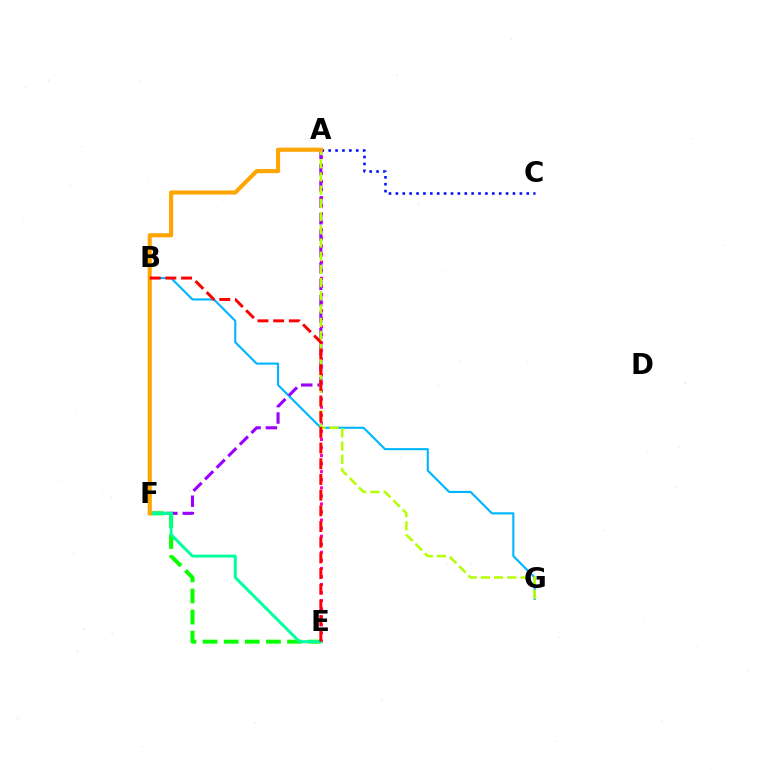{('A', 'C'): [{'color': '#0010ff', 'line_style': 'dotted', 'thickness': 1.87}], ('B', 'G'): [{'color': '#00b5ff', 'line_style': 'solid', 'thickness': 1.52}], ('A', 'E'): [{'color': '#ff00bd', 'line_style': 'dotted', 'thickness': 2.19}], ('A', 'F'): [{'color': '#9b00ff', 'line_style': 'dashed', 'thickness': 2.23}, {'color': '#ffa500', 'line_style': 'solid', 'thickness': 2.95}], ('A', 'G'): [{'color': '#b3ff00', 'line_style': 'dashed', 'thickness': 1.79}], ('E', 'F'): [{'color': '#08ff00', 'line_style': 'dashed', 'thickness': 2.87}], ('B', 'E'): [{'color': '#00ff9d', 'line_style': 'solid', 'thickness': 2.12}, {'color': '#ff0000', 'line_style': 'dashed', 'thickness': 2.13}]}